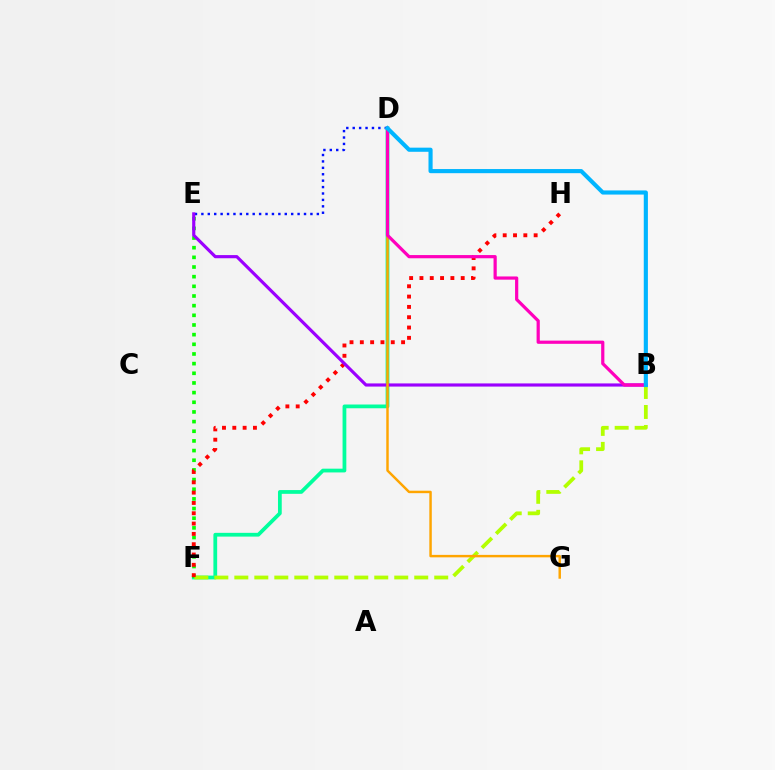{('D', 'F'): [{'color': '#00ff9d', 'line_style': 'solid', 'thickness': 2.7}], ('E', 'F'): [{'color': '#08ff00', 'line_style': 'dotted', 'thickness': 2.62}], ('B', 'F'): [{'color': '#b3ff00', 'line_style': 'dashed', 'thickness': 2.72}], ('D', 'E'): [{'color': '#0010ff', 'line_style': 'dotted', 'thickness': 1.74}], ('F', 'H'): [{'color': '#ff0000', 'line_style': 'dotted', 'thickness': 2.8}], ('B', 'E'): [{'color': '#9b00ff', 'line_style': 'solid', 'thickness': 2.27}], ('D', 'G'): [{'color': '#ffa500', 'line_style': 'solid', 'thickness': 1.77}], ('B', 'D'): [{'color': '#ff00bd', 'line_style': 'solid', 'thickness': 2.31}, {'color': '#00b5ff', 'line_style': 'solid', 'thickness': 2.97}]}